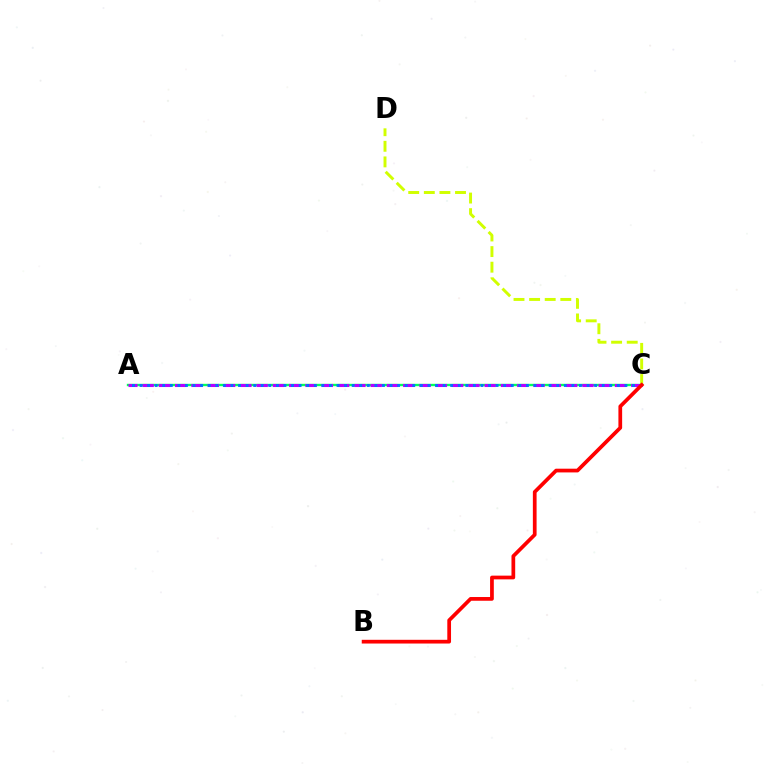{('C', 'D'): [{'color': '#d1ff00', 'line_style': 'dashed', 'thickness': 2.12}], ('A', 'C'): [{'color': '#00ff5c', 'line_style': 'solid', 'thickness': 1.7}, {'color': '#b900ff', 'line_style': 'dashed', 'thickness': 2.21}, {'color': '#0074ff', 'line_style': 'dotted', 'thickness': 2.06}], ('B', 'C'): [{'color': '#ff0000', 'line_style': 'solid', 'thickness': 2.68}]}